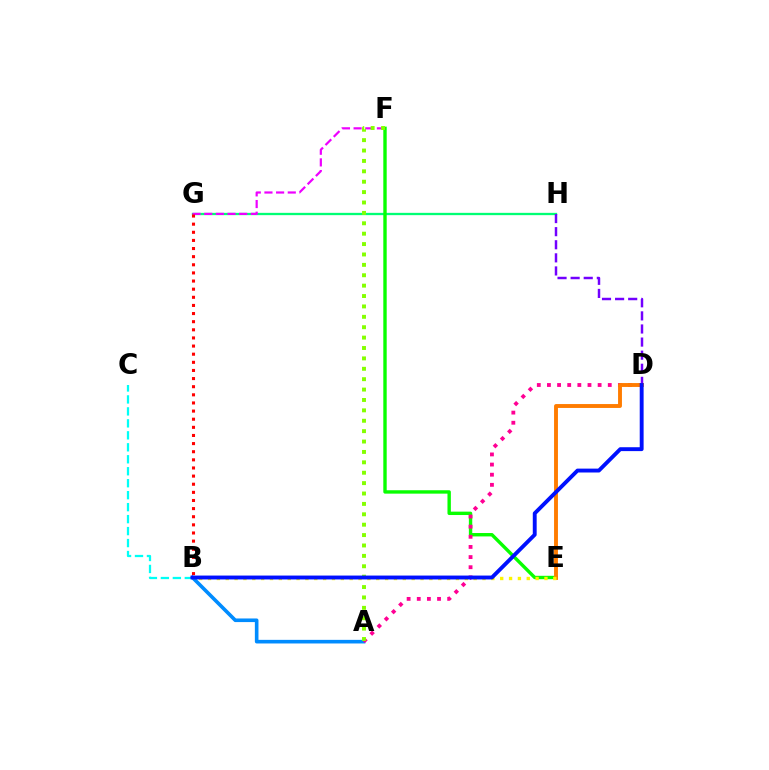{('B', 'C'): [{'color': '#00fff6', 'line_style': 'dashed', 'thickness': 1.63}], ('G', 'H'): [{'color': '#00ff74', 'line_style': 'solid', 'thickness': 1.66}], ('A', 'B'): [{'color': '#008cff', 'line_style': 'solid', 'thickness': 2.6}], ('F', 'G'): [{'color': '#ee00ff', 'line_style': 'dashed', 'thickness': 1.58}], ('E', 'F'): [{'color': '#08ff00', 'line_style': 'solid', 'thickness': 2.44}], ('A', 'D'): [{'color': '#ff0094', 'line_style': 'dotted', 'thickness': 2.75}], ('B', 'G'): [{'color': '#ff0000', 'line_style': 'dotted', 'thickness': 2.21}], ('D', 'H'): [{'color': '#7200ff', 'line_style': 'dashed', 'thickness': 1.78}], ('A', 'F'): [{'color': '#84ff00', 'line_style': 'dotted', 'thickness': 2.82}], ('D', 'E'): [{'color': '#ff7c00', 'line_style': 'solid', 'thickness': 2.8}], ('B', 'E'): [{'color': '#fcf500', 'line_style': 'dotted', 'thickness': 2.41}], ('B', 'D'): [{'color': '#0010ff', 'line_style': 'solid', 'thickness': 2.8}]}